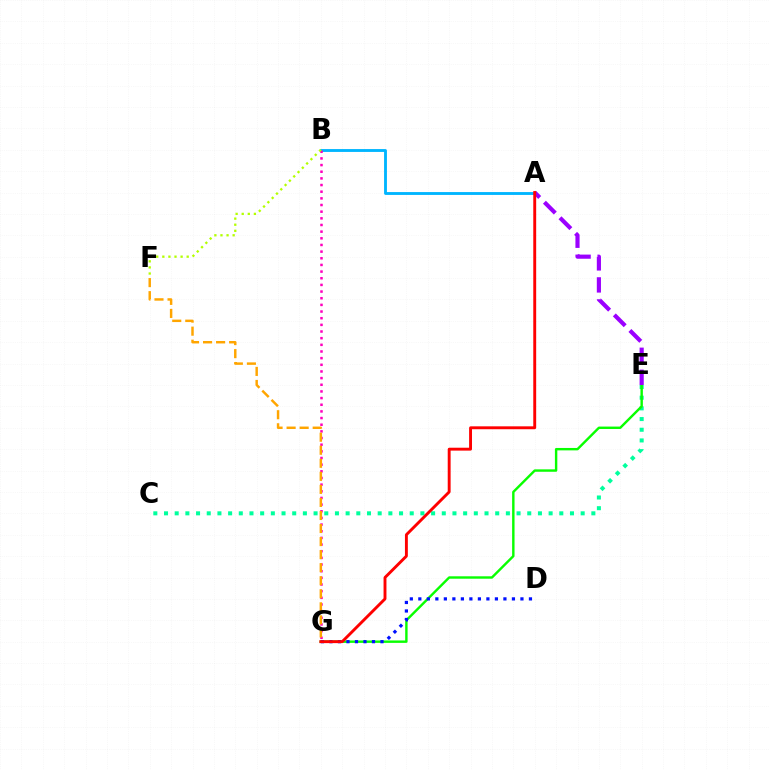{('C', 'E'): [{'color': '#00ff9d', 'line_style': 'dotted', 'thickness': 2.9}], ('E', 'G'): [{'color': '#08ff00', 'line_style': 'solid', 'thickness': 1.74}], ('D', 'G'): [{'color': '#0010ff', 'line_style': 'dotted', 'thickness': 2.31}], ('A', 'B'): [{'color': '#00b5ff', 'line_style': 'solid', 'thickness': 2.06}], ('B', 'G'): [{'color': '#ff00bd', 'line_style': 'dotted', 'thickness': 1.81}], ('F', 'G'): [{'color': '#ffa500', 'line_style': 'dashed', 'thickness': 1.77}], ('A', 'E'): [{'color': '#9b00ff', 'line_style': 'dashed', 'thickness': 2.99}], ('A', 'G'): [{'color': '#ff0000', 'line_style': 'solid', 'thickness': 2.09}], ('B', 'F'): [{'color': '#b3ff00', 'line_style': 'dotted', 'thickness': 1.65}]}